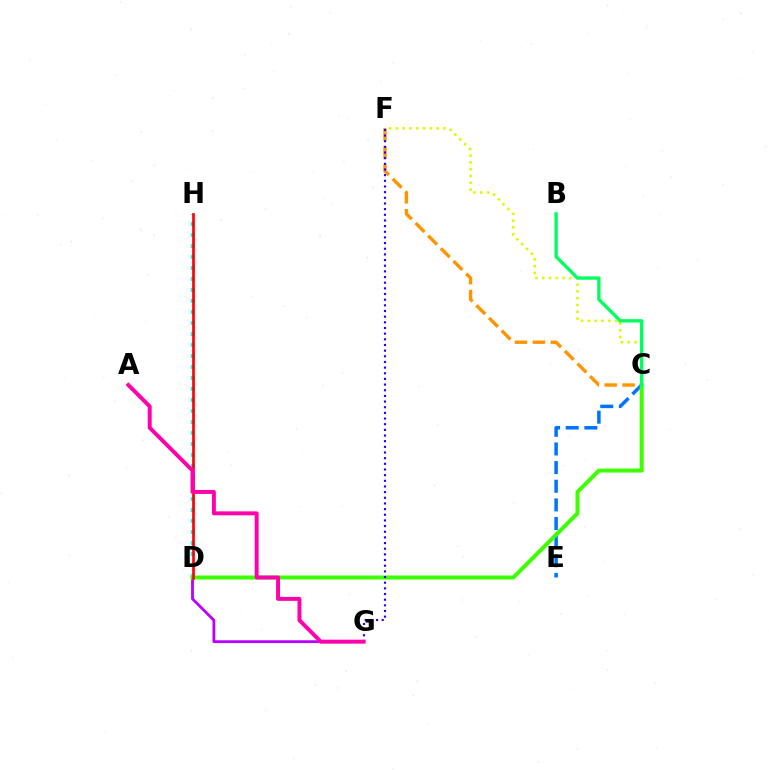{('D', 'G'): [{'color': '#b900ff', 'line_style': 'solid', 'thickness': 2.02}], ('C', 'E'): [{'color': '#0074ff', 'line_style': 'dashed', 'thickness': 2.53}], ('C', 'F'): [{'color': '#d1ff00', 'line_style': 'dotted', 'thickness': 1.85}, {'color': '#ff9400', 'line_style': 'dashed', 'thickness': 2.43}], ('D', 'H'): [{'color': '#00fff6', 'line_style': 'dotted', 'thickness': 2.99}, {'color': '#ff0000', 'line_style': 'solid', 'thickness': 1.92}], ('C', 'D'): [{'color': '#3dff00', 'line_style': 'solid', 'thickness': 2.88}], ('B', 'C'): [{'color': '#00ff5c', 'line_style': 'solid', 'thickness': 2.4}], ('F', 'G'): [{'color': '#2500ff', 'line_style': 'dotted', 'thickness': 1.54}], ('A', 'G'): [{'color': '#ff00ac', 'line_style': 'solid', 'thickness': 2.84}]}